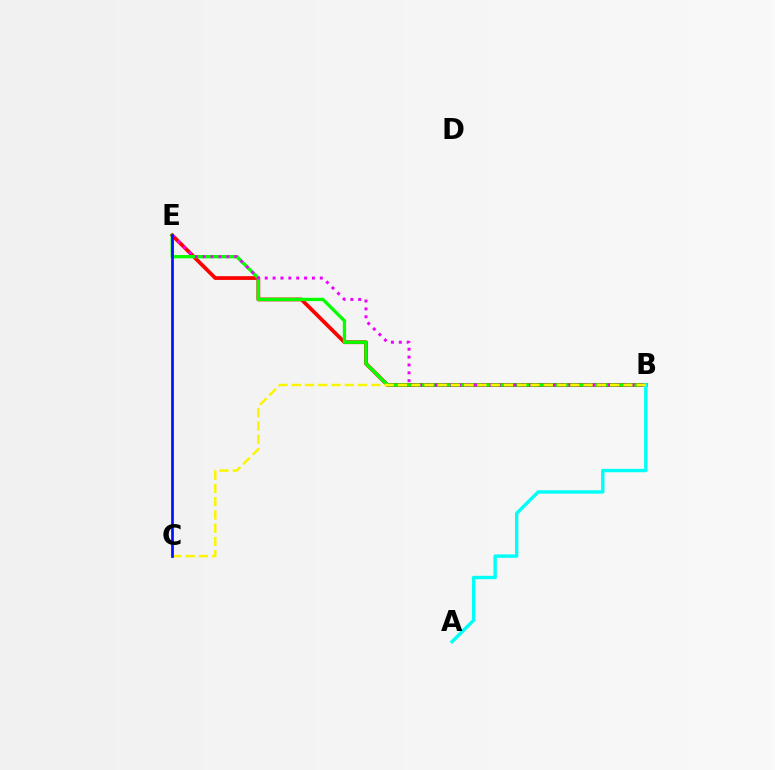{('B', 'E'): [{'color': '#ff0000', 'line_style': 'solid', 'thickness': 2.7}, {'color': '#08ff00', 'line_style': 'solid', 'thickness': 2.39}, {'color': '#ee00ff', 'line_style': 'dotted', 'thickness': 2.14}], ('A', 'B'): [{'color': '#00fff6', 'line_style': 'solid', 'thickness': 2.45}], ('B', 'C'): [{'color': '#fcf500', 'line_style': 'dashed', 'thickness': 1.8}], ('C', 'E'): [{'color': '#0010ff', 'line_style': 'solid', 'thickness': 1.95}]}